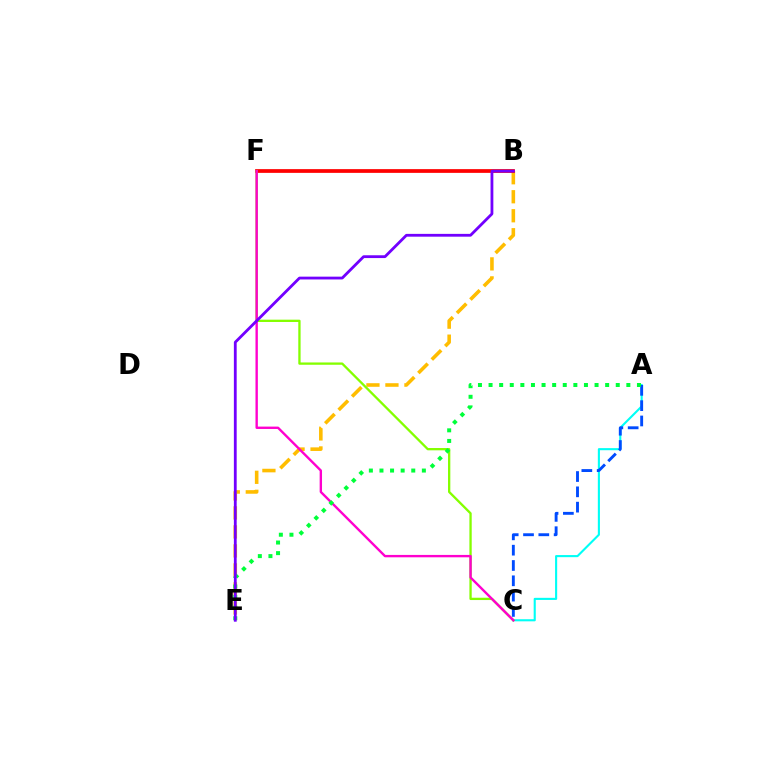{('A', 'C'): [{'color': '#00fff6', 'line_style': 'solid', 'thickness': 1.52}, {'color': '#004bff', 'line_style': 'dashed', 'thickness': 2.08}], ('B', 'E'): [{'color': '#ffbd00', 'line_style': 'dashed', 'thickness': 2.58}, {'color': '#7200ff', 'line_style': 'solid', 'thickness': 2.02}], ('B', 'F'): [{'color': '#ff0000', 'line_style': 'solid', 'thickness': 2.69}], ('C', 'F'): [{'color': '#84ff00', 'line_style': 'solid', 'thickness': 1.66}, {'color': '#ff00cf', 'line_style': 'solid', 'thickness': 1.71}], ('A', 'E'): [{'color': '#00ff39', 'line_style': 'dotted', 'thickness': 2.88}]}